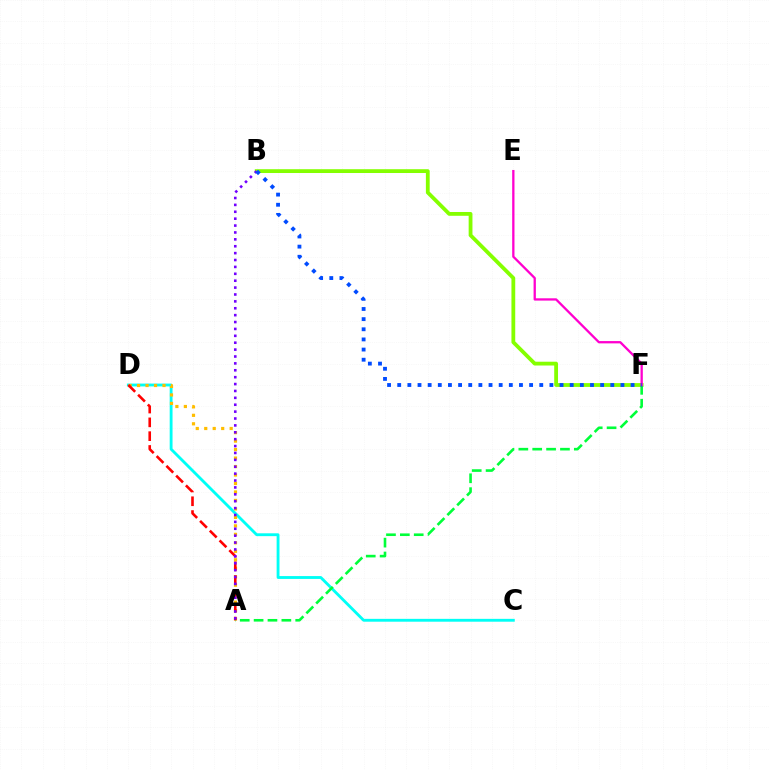{('C', 'D'): [{'color': '#00fff6', 'line_style': 'solid', 'thickness': 2.05}], ('B', 'F'): [{'color': '#84ff00', 'line_style': 'solid', 'thickness': 2.73}, {'color': '#004bff', 'line_style': 'dotted', 'thickness': 2.76}], ('A', 'D'): [{'color': '#ffbd00', 'line_style': 'dotted', 'thickness': 2.3}, {'color': '#ff0000', 'line_style': 'dashed', 'thickness': 1.87}], ('A', 'F'): [{'color': '#00ff39', 'line_style': 'dashed', 'thickness': 1.88}], ('E', 'F'): [{'color': '#ff00cf', 'line_style': 'solid', 'thickness': 1.65}], ('A', 'B'): [{'color': '#7200ff', 'line_style': 'dotted', 'thickness': 1.87}]}